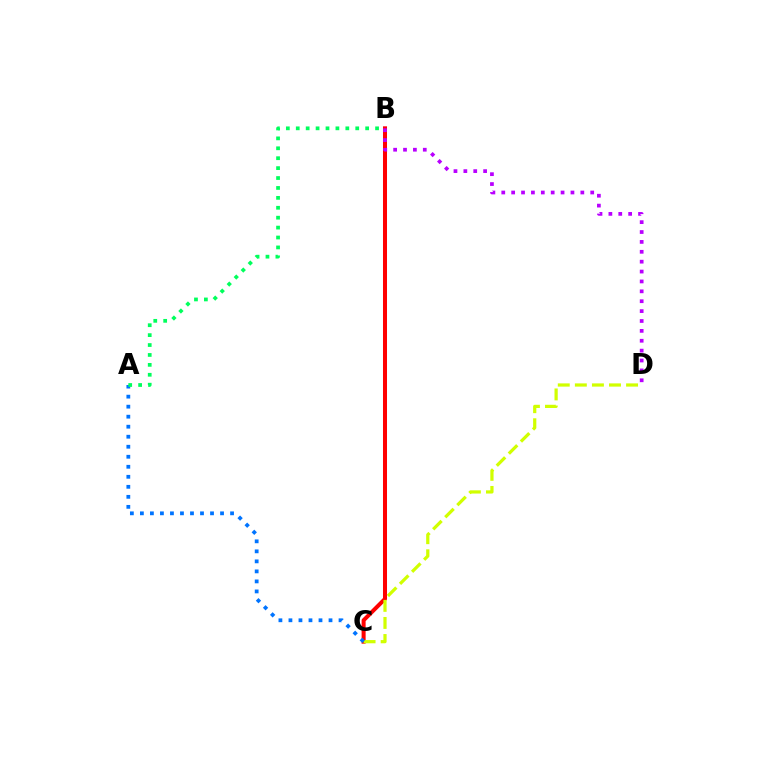{('B', 'C'): [{'color': '#ff0000', 'line_style': 'solid', 'thickness': 2.9}], ('C', 'D'): [{'color': '#d1ff00', 'line_style': 'dashed', 'thickness': 2.32}], ('A', 'C'): [{'color': '#0074ff', 'line_style': 'dotted', 'thickness': 2.72}], ('A', 'B'): [{'color': '#00ff5c', 'line_style': 'dotted', 'thickness': 2.69}], ('B', 'D'): [{'color': '#b900ff', 'line_style': 'dotted', 'thickness': 2.69}]}